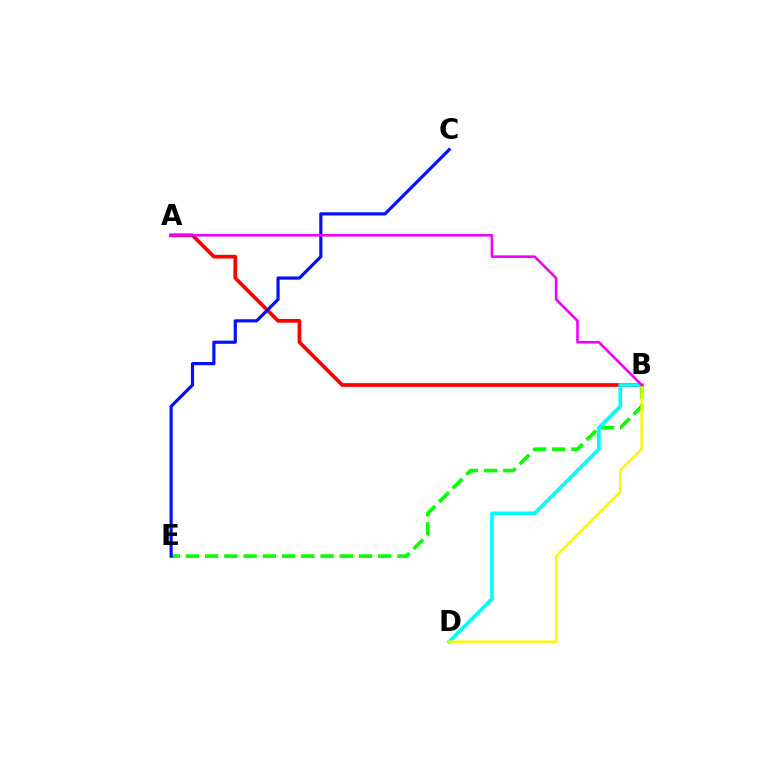{('B', 'E'): [{'color': '#08ff00', 'line_style': 'dashed', 'thickness': 2.61}], ('A', 'B'): [{'color': '#ff0000', 'line_style': 'solid', 'thickness': 2.67}, {'color': '#ee00ff', 'line_style': 'solid', 'thickness': 1.87}], ('B', 'D'): [{'color': '#00fff6', 'line_style': 'solid', 'thickness': 2.63}, {'color': '#fcf500', 'line_style': 'solid', 'thickness': 1.74}], ('C', 'E'): [{'color': '#0010ff', 'line_style': 'solid', 'thickness': 2.28}]}